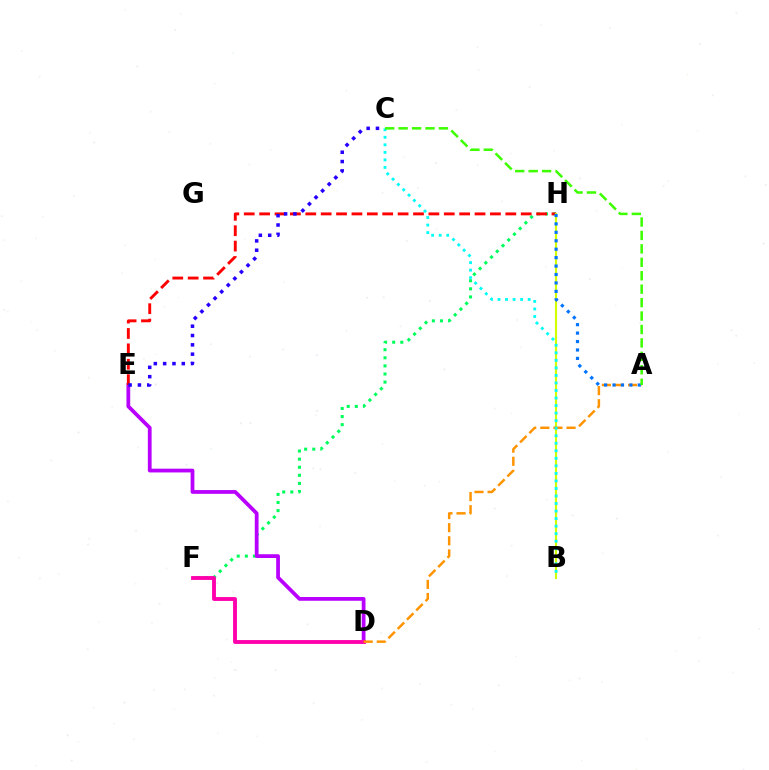{('F', 'H'): [{'color': '#00ff5c', 'line_style': 'dotted', 'thickness': 2.2}], ('D', 'E'): [{'color': '#b900ff', 'line_style': 'solid', 'thickness': 2.71}], ('E', 'H'): [{'color': '#ff0000', 'line_style': 'dashed', 'thickness': 2.09}], ('D', 'F'): [{'color': '#ff00ac', 'line_style': 'solid', 'thickness': 2.78}], ('C', 'E'): [{'color': '#2500ff', 'line_style': 'dotted', 'thickness': 2.53}], ('B', 'H'): [{'color': '#d1ff00', 'line_style': 'solid', 'thickness': 1.55}], ('A', 'D'): [{'color': '#ff9400', 'line_style': 'dashed', 'thickness': 1.78}], ('B', 'C'): [{'color': '#00fff6', 'line_style': 'dotted', 'thickness': 2.05}], ('A', 'H'): [{'color': '#0074ff', 'line_style': 'dotted', 'thickness': 2.29}], ('A', 'C'): [{'color': '#3dff00', 'line_style': 'dashed', 'thickness': 1.82}]}